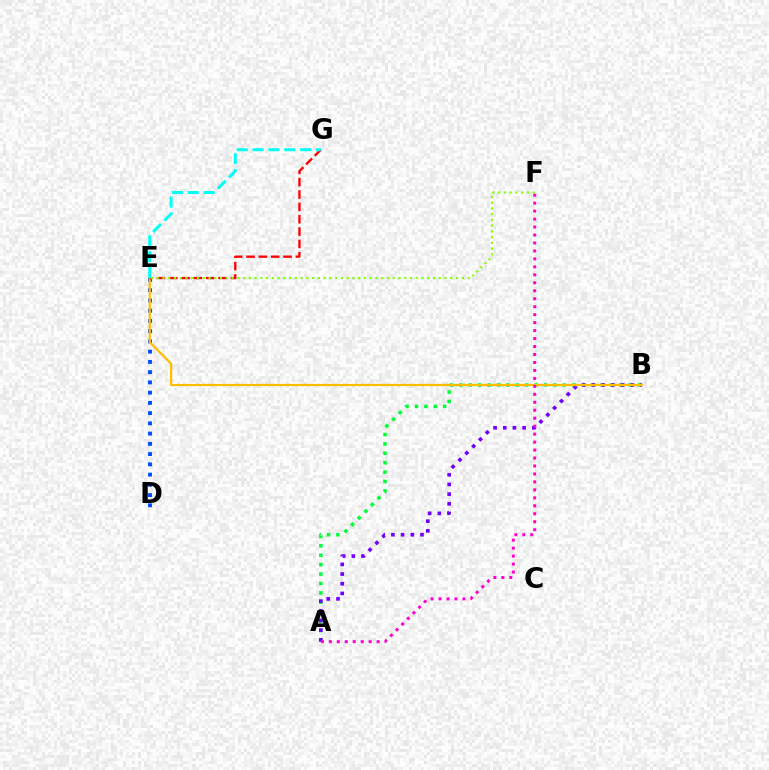{('A', 'B'): [{'color': '#00ff39', 'line_style': 'dotted', 'thickness': 2.56}, {'color': '#7200ff', 'line_style': 'dotted', 'thickness': 2.63}], ('D', 'E'): [{'color': '#004bff', 'line_style': 'dotted', 'thickness': 2.78}], ('B', 'E'): [{'color': '#ffbd00', 'line_style': 'solid', 'thickness': 1.59}], ('E', 'G'): [{'color': '#ff0000', 'line_style': 'dashed', 'thickness': 1.68}, {'color': '#00fff6', 'line_style': 'dashed', 'thickness': 2.15}], ('A', 'F'): [{'color': '#ff00cf', 'line_style': 'dotted', 'thickness': 2.16}], ('E', 'F'): [{'color': '#84ff00', 'line_style': 'dotted', 'thickness': 1.56}]}